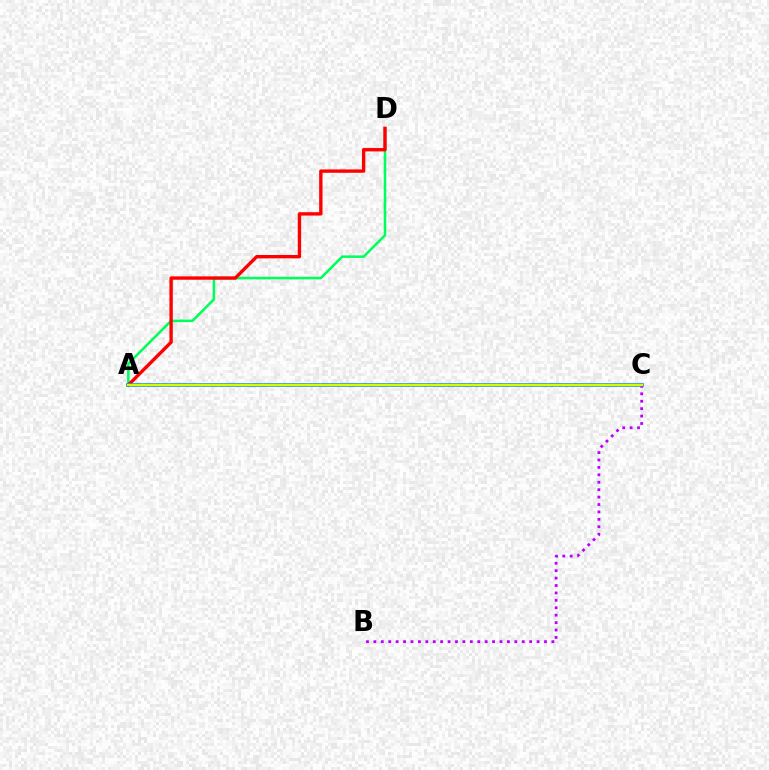{('A', 'D'): [{'color': '#00ff5c', 'line_style': 'solid', 'thickness': 1.84}, {'color': '#ff0000', 'line_style': 'solid', 'thickness': 2.43}], ('A', 'C'): [{'color': '#0074ff', 'line_style': 'solid', 'thickness': 2.55}, {'color': '#d1ff00', 'line_style': 'solid', 'thickness': 1.74}], ('B', 'C'): [{'color': '#b900ff', 'line_style': 'dotted', 'thickness': 2.02}]}